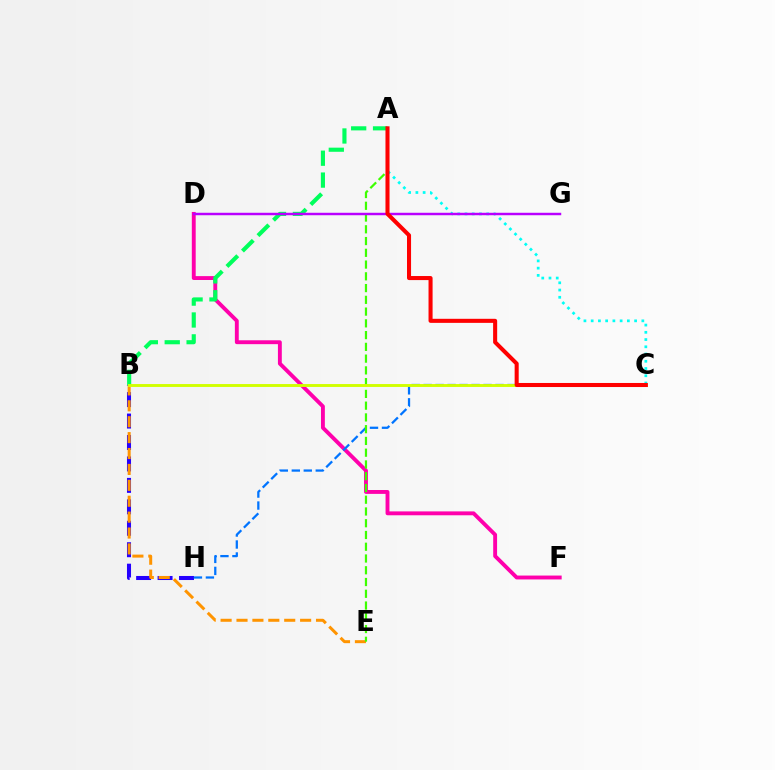{('D', 'F'): [{'color': '#ff00ac', 'line_style': 'solid', 'thickness': 2.79}], ('B', 'H'): [{'color': '#2500ff', 'line_style': 'dashed', 'thickness': 2.91}], ('B', 'E'): [{'color': '#ff9400', 'line_style': 'dashed', 'thickness': 2.16}], ('C', 'H'): [{'color': '#0074ff', 'line_style': 'dashed', 'thickness': 1.63}], ('A', 'C'): [{'color': '#00fff6', 'line_style': 'dotted', 'thickness': 1.97}, {'color': '#ff0000', 'line_style': 'solid', 'thickness': 2.92}], ('A', 'E'): [{'color': '#3dff00', 'line_style': 'dashed', 'thickness': 1.6}], ('A', 'B'): [{'color': '#00ff5c', 'line_style': 'dashed', 'thickness': 2.97}], ('D', 'G'): [{'color': '#b900ff', 'line_style': 'solid', 'thickness': 1.76}], ('B', 'C'): [{'color': '#d1ff00', 'line_style': 'solid', 'thickness': 2.09}]}